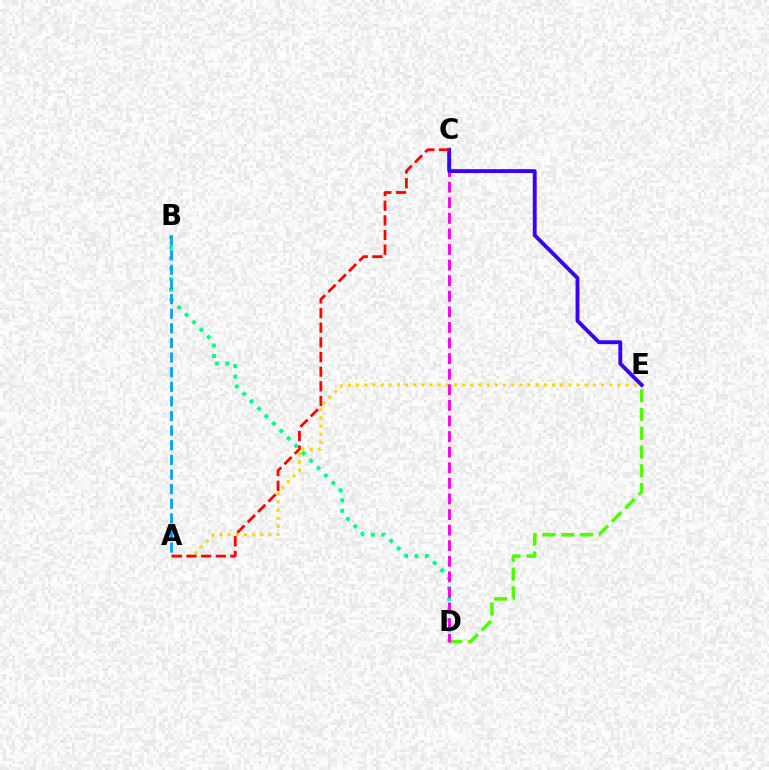{('B', 'D'): [{'color': '#00ff86', 'line_style': 'dotted', 'thickness': 2.85}], ('D', 'E'): [{'color': '#4fff00', 'line_style': 'dashed', 'thickness': 2.55}], ('A', 'E'): [{'color': '#ffd500', 'line_style': 'dotted', 'thickness': 2.22}], ('C', 'D'): [{'color': '#ff00ed', 'line_style': 'dashed', 'thickness': 2.12}], ('C', 'E'): [{'color': '#3700ff', 'line_style': 'solid', 'thickness': 2.79}], ('A', 'B'): [{'color': '#009eff', 'line_style': 'dashed', 'thickness': 1.99}], ('A', 'C'): [{'color': '#ff0000', 'line_style': 'dashed', 'thickness': 1.99}]}